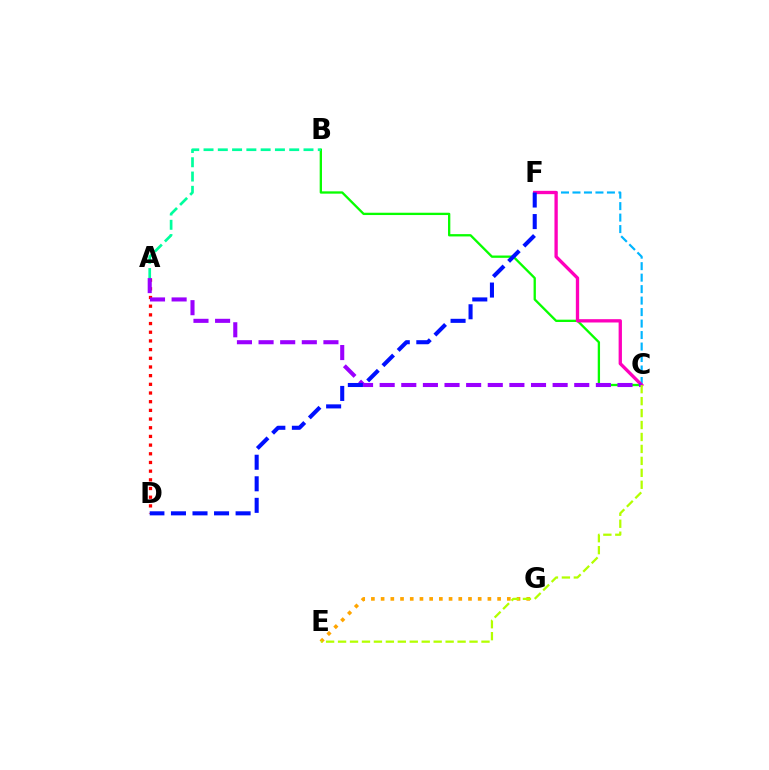{('B', 'C'): [{'color': '#08ff00', 'line_style': 'solid', 'thickness': 1.67}], ('C', 'F'): [{'color': '#00b5ff', 'line_style': 'dashed', 'thickness': 1.56}, {'color': '#ff00bd', 'line_style': 'solid', 'thickness': 2.39}], ('A', 'D'): [{'color': '#ff0000', 'line_style': 'dotted', 'thickness': 2.36}], ('A', 'C'): [{'color': '#9b00ff', 'line_style': 'dashed', 'thickness': 2.94}], ('E', 'G'): [{'color': '#ffa500', 'line_style': 'dotted', 'thickness': 2.64}], ('D', 'F'): [{'color': '#0010ff', 'line_style': 'dashed', 'thickness': 2.93}], ('A', 'B'): [{'color': '#00ff9d', 'line_style': 'dashed', 'thickness': 1.94}], ('C', 'E'): [{'color': '#b3ff00', 'line_style': 'dashed', 'thickness': 1.62}]}